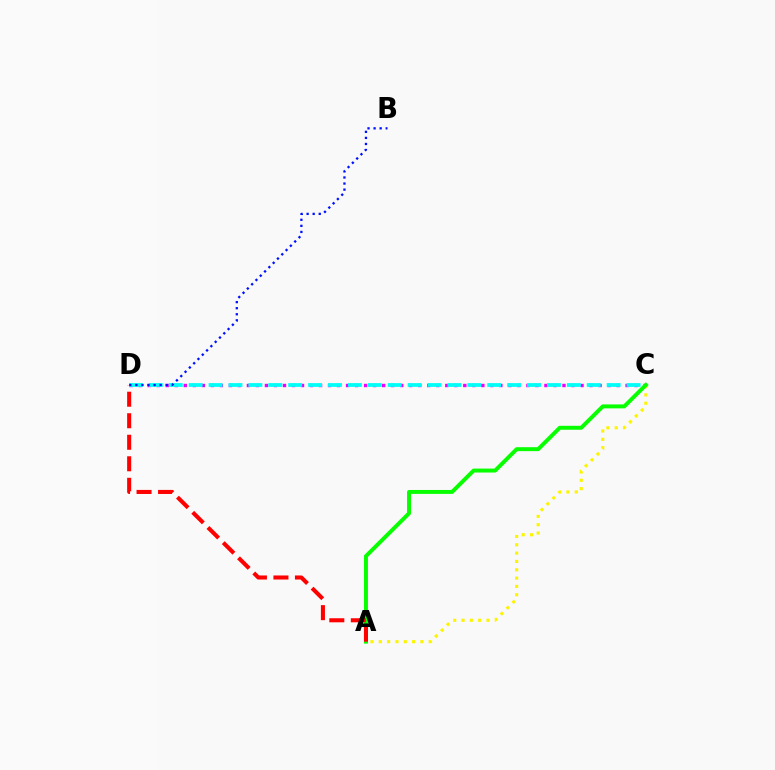{('C', 'D'): [{'color': '#ee00ff', 'line_style': 'dotted', 'thickness': 2.45}, {'color': '#00fff6', 'line_style': 'dashed', 'thickness': 2.7}], ('A', 'C'): [{'color': '#fcf500', 'line_style': 'dotted', 'thickness': 2.26}, {'color': '#08ff00', 'line_style': 'solid', 'thickness': 2.84}], ('B', 'D'): [{'color': '#0010ff', 'line_style': 'dotted', 'thickness': 1.65}], ('A', 'D'): [{'color': '#ff0000', 'line_style': 'dashed', 'thickness': 2.92}]}